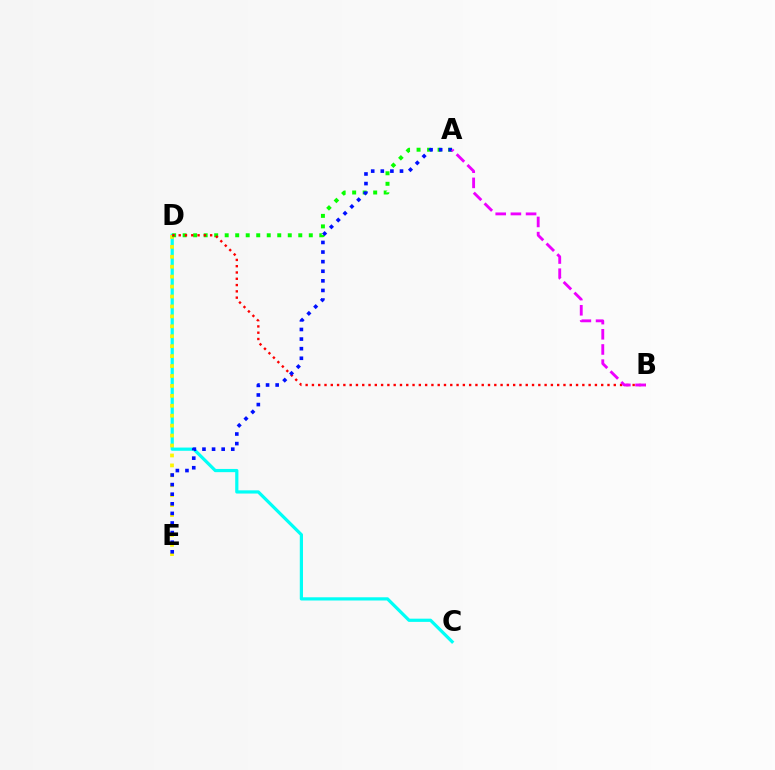{('C', 'D'): [{'color': '#00fff6', 'line_style': 'solid', 'thickness': 2.31}], ('D', 'E'): [{'color': '#fcf500', 'line_style': 'dotted', 'thickness': 2.7}], ('A', 'D'): [{'color': '#08ff00', 'line_style': 'dotted', 'thickness': 2.86}], ('B', 'D'): [{'color': '#ff0000', 'line_style': 'dotted', 'thickness': 1.71}], ('A', 'E'): [{'color': '#0010ff', 'line_style': 'dotted', 'thickness': 2.61}], ('A', 'B'): [{'color': '#ee00ff', 'line_style': 'dashed', 'thickness': 2.06}]}